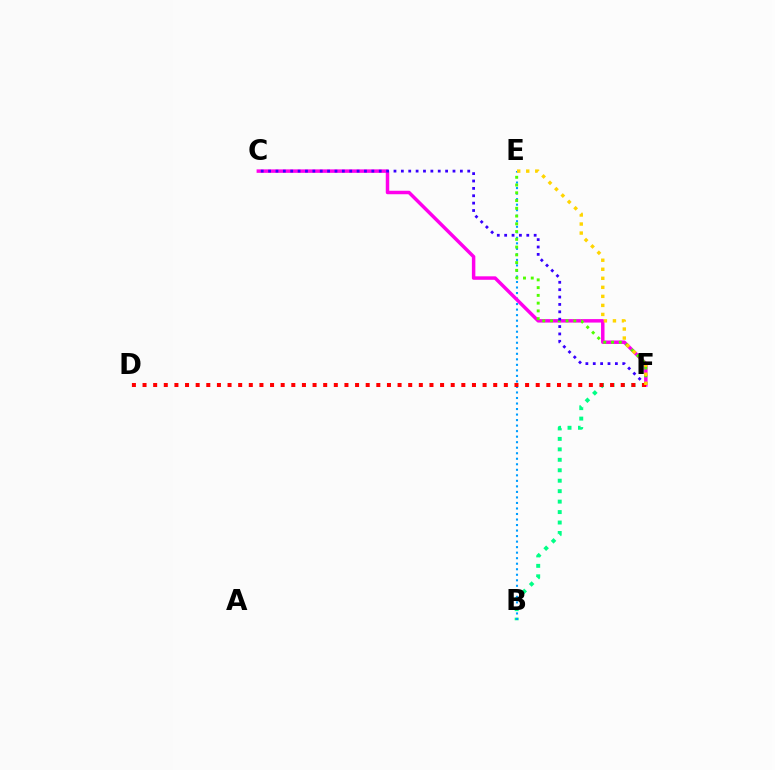{('B', 'F'): [{'color': '#00ff86', 'line_style': 'dotted', 'thickness': 2.84}], ('B', 'E'): [{'color': '#009eff', 'line_style': 'dotted', 'thickness': 1.5}], ('C', 'F'): [{'color': '#ff00ed', 'line_style': 'solid', 'thickness': 2.5}, {'color': '#3700ff', 'line_style': 'dotted', 'thickness': 2.0}], ('E', 'F'): [{'color': '#4fff00', 'line_style': 'dotted', 'thickness': 2.11}, {'color': '#ffd500', 'line_style': 'dotted', 'thickness': 2.45}], ('D', 'F'): [{'color': '#ff0000', 'line_style': 'dotted', 'thickness': 2.89}]}